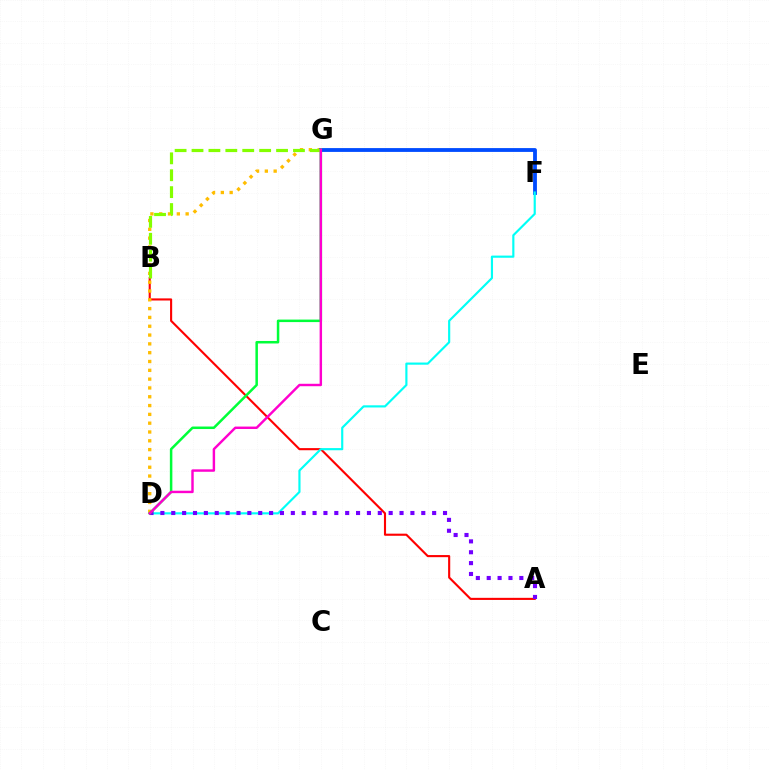{('A', 'B'): [{'color': '#ff0000', 'line_style': 'solid', 'thickness': 1.52}], ('D', 'G'): [{'color': '#ffbd00', 'line_style': 'dotted', 'thickness': 2.39}, {'color': '#00ff39', 'line_style': 'solid', 'thickness': 1.8}, {'color': '#ff00cf', 'line_style': 'solid', 'thickness': 1.75}], ('F', 'G'): [{'color': '#004bff', 'line_style': 'solid', 'thickness': 2.75}], ('D', 'F'): [{'color': '#00fff6', 'line_style': 'solid', 'thickness': 1.56}], ('A', 'D'): [{'color': '#7200ff', 'line_style': 'dotted', 'thickness': 2.95}], ('B', 'G'): [{'color': '#84ff00', 'line_style': 'dashed', 'thickness': 2.3}]}